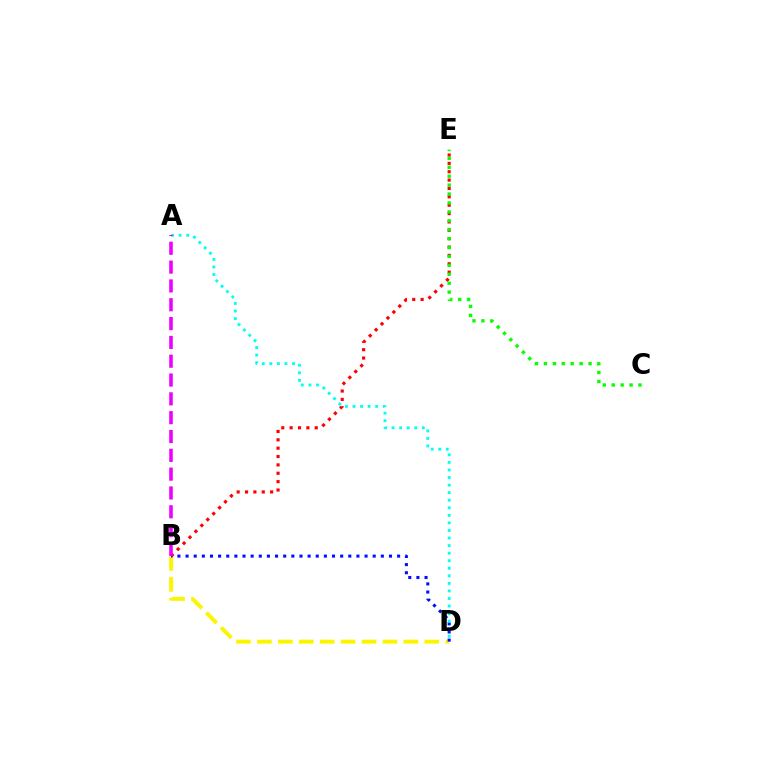{('B', 'D'): [{'color': '#fcf500', 'line_style': 'dashed', 'thickness': 2.84}, {'color': '#0010ff', 'line_style': 'dotted', 'thickness': 2.21}], ('B', 'E'): [{'color': '#ff0000', 'line_style': 'dotted', 'thickness': 2.27}], ('A', 'D'): [{'color': '#00fff6', 'line_style': 'dotted', 'thickness': 2.05}], ('A', 'B'): [{'color': '#ee00ff', 'line_style': 'dashed', 'thickness': 2.56}], ('C', 'E'): [{'color': '#08ff00', 'line_style': 'dotted', 'thickness': 2.42}]}